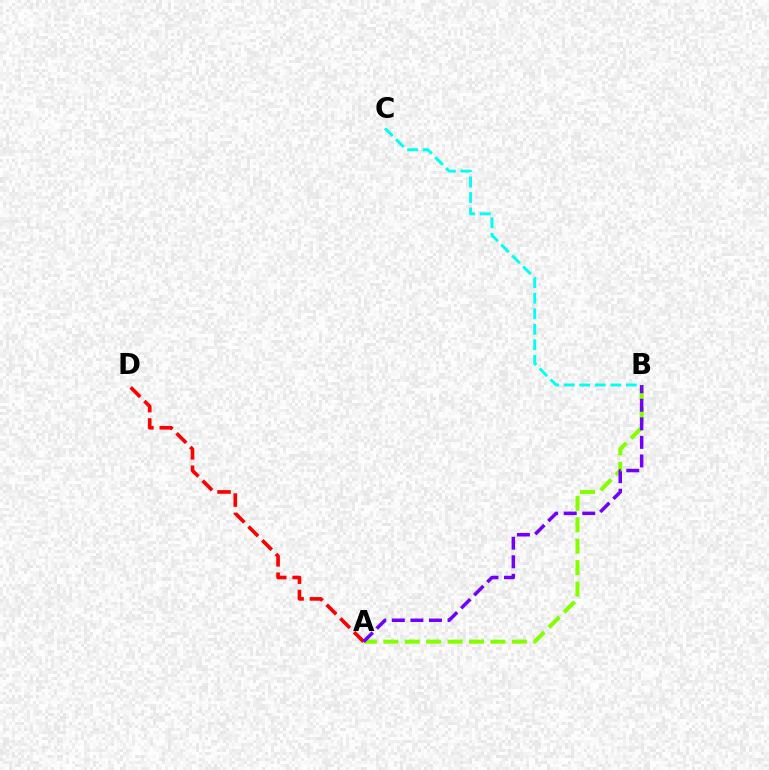{('A', 'B'): [{'color': '#84ff00', 'line_style': 'dashed', 'thickness': 2.91}, {'color': '#7200ff', 'line_style': 'dashed', 'thickness': 2.52}], ('A', 'D'): [{'color': '#ff0000', 'line_style': 'dashed', 'thickness': 2.63}], ('B', 'C'): [{'color': '#00fff6', 'line_style': 'dashed', 'thickness': 2.11}]}